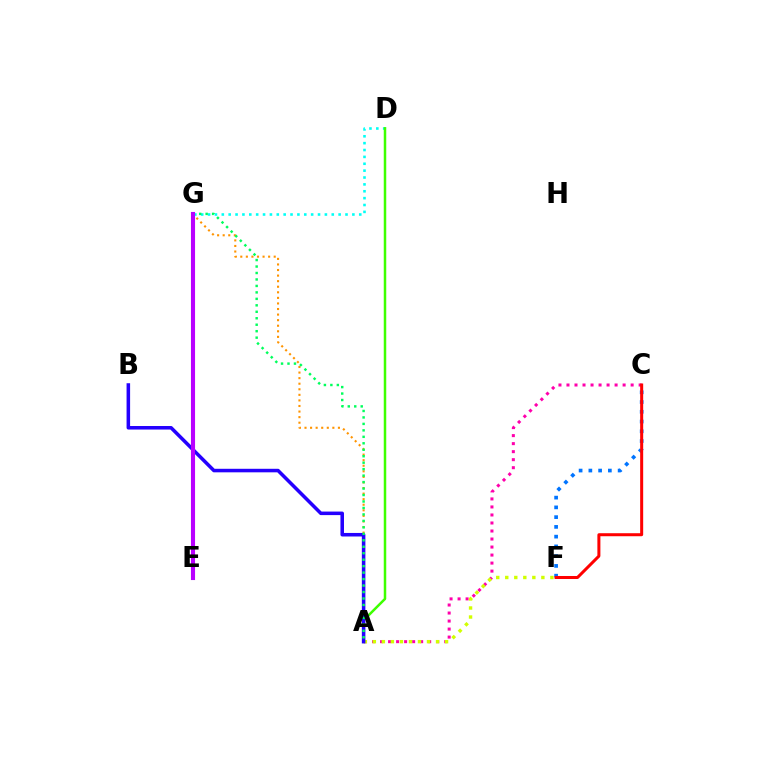{('A', 'C'): [{'color': '#ff00ac', 'line_style': 'dotted', 'thickness': 2.18}], ('A', 'F'): [{'color': '#d1ff00', 'line_style': 'dotted', 'thickness': 2.45}], ('A', 'G'): [{'color': '#ff9400', 'line_style': 'dotted', 'thickness': 1.51}, {'color': '#00ff5c', 'line_style': 'dotted', 'thickness': 1.76}], ('C', 'F'): [{'color': '#0074ff', 'line_style': 'dotted', 'thickness': 2.65}, {'color': '#ff0000', 'line_style': 'solid', 'thickness': 2.17}], ('D', 'G'): [{'color': '#00fff6', 'line_style': 'dotted', 'thickness': 1.87}], ('A', 'D'): [{'color': '#3dff00', 'line_style': 'solid', 'thickness': 1.8}], ('A', 'B'): [{'color': '#2500ff', 'line_style': 'solid', 'thickness': 2.55}], ('E', 'G'): [{'color': '#b900ff', 'line_style': 'solid', 'thickness': 2.96}]}